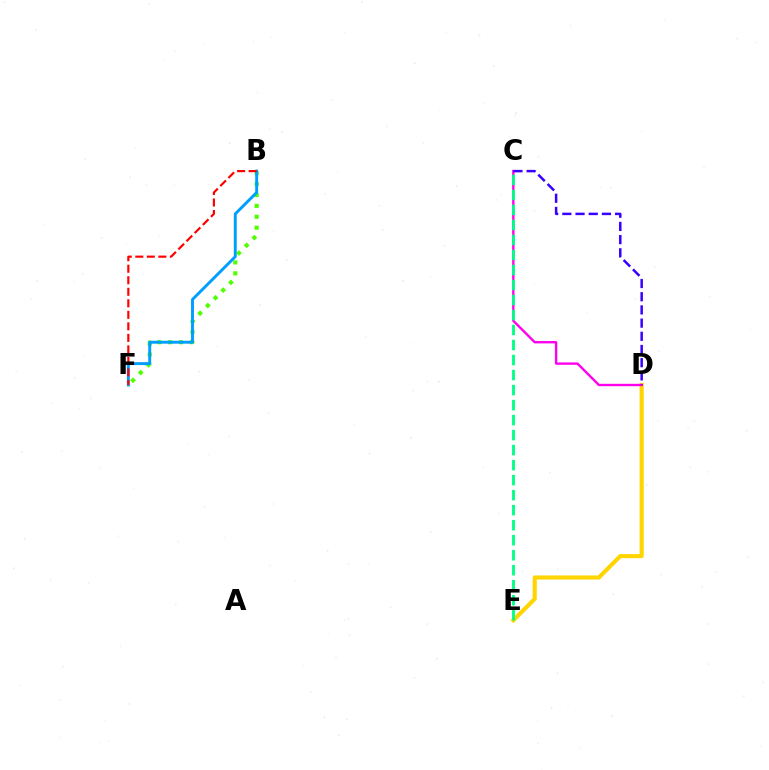{('D', 'E'): [{'color': '#ffd500', 'line_style': 'solid', 'thickness': 2.96}], ('C', 'D'): [{'color': '#ff00ed', 'line_style': 'solid', 'thickness': 1.72}, {'color': '#3700ff', 'line_style': 'dashed', 'thickness': 1.79}], ('B', 'F'): [{'color': '#4fff00', 'line_style': 'dotted', 'thickness': 2.96}, {'color': '#009eff', 'line_style': 'solid', 'thickness': 2.11}, {'color': '#ff0000', 'line_style': 'dashed', 'thickness': 1.57}], ('C', 'E'): [{'color': '#00ff86', 'line_style': 'dashed', 'thickness': 2.04}]}